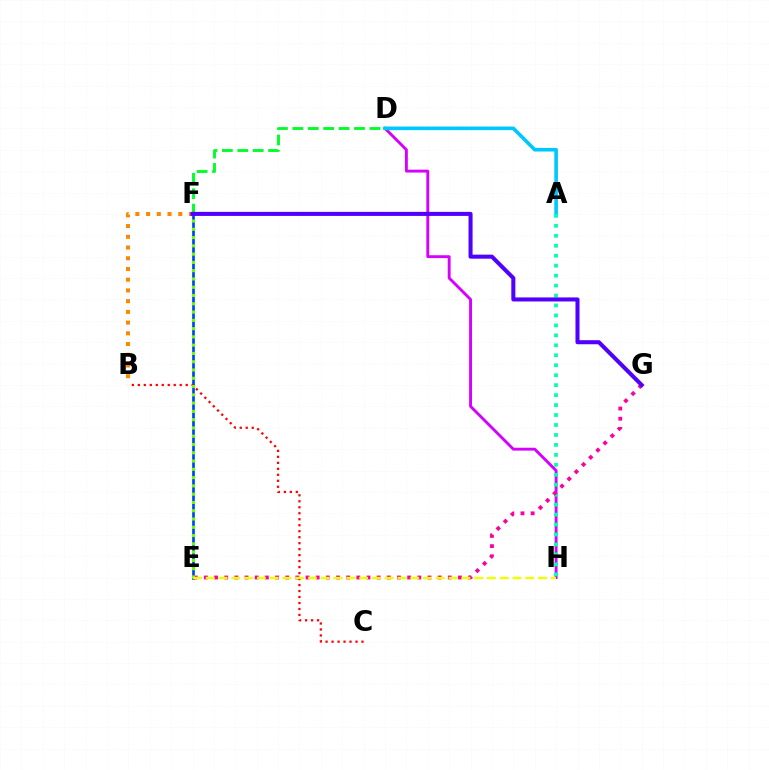{('E', 'F'): [{'color': '#003fff', 'line_style': 'solid', 'thickness': 1.93}, {'color': '#66ff00', 'line_style': 'dotted', 'thickness': 2.25}], ('B', 'C'): [{'color': '#ff0000', 'line_style': 'dotted', 'thickness': 1.63}], ('D', 'H'): [{'color': '#d600ff', 'line_style': 'solid', 'thickness': 2.08}], ('A', 'D'): [{'color': '#00c7ff', 'line_style': 'solid', 'thickness': 2.61}], ('B', 'F'): [{'color': '#ff8800', 'line_style': 'dotted', 'thickness': 2.91}], ('D', 'F'): [{'color': '#00ff27', 'line_style': 'dashed', 'thickness': 2.09}], ('A', 'H'): [{'color': '#00ffaf', 'line_style': 'dotted', 'thickness': 2.71}], ('E', 'G'): [{'color': '#ff00a0', 'line_style': 'dotted', 'thickness': 2.76}], ('F', 'G'): [{'color': '#4f00ff', 'line_style': 'solid', 'thickness': 2.91}], ('E', 'H'): [{'color': '#eeff00', 'line_style': 'dashed', 'thickness': 1.74}]}